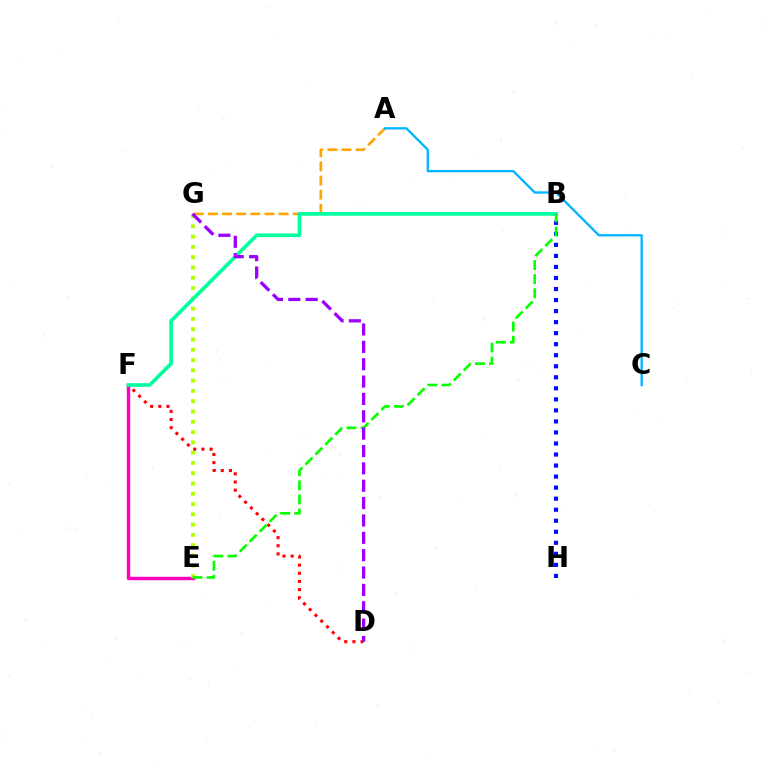{('B', 'H'): [{'color': '#0010ff', 'line_style': 'dotted', 'thickness': 3.0}], ('E', 'F'): [{'color': '#ff00bd', 'line_style': 'solid', 'thickness': 2.47}], ('E', 'G'): [{'color': '#b3ff00', 'line_style': 'dotted', 'thickness': 2.79}], ('A', 'G'): [{'color': '#ffa500', 'line_style': 'dashed', 'thickness': 1.92}], ('A', 'C'): [{'color': '#00b5ff', 'line_style': 'solid', 'thickness': 1.67}], ('D', 'F'): [{'color': '#ff0000', 'line_style': 'dotted', 'thickness': 2.21}], ('B', 'F'): [{'color': '#00ff9d', 'line_style': 'solid', 'thickness': 2.64}], ('B', 'E'): [{'color': '#08ff00', 'line_style': 'dashed', 'thickness': 1.91}], ('D', 'G'): [{'color': '#9b00ff', 'line_style': 'dashed', 'thickness': 2.36}]}